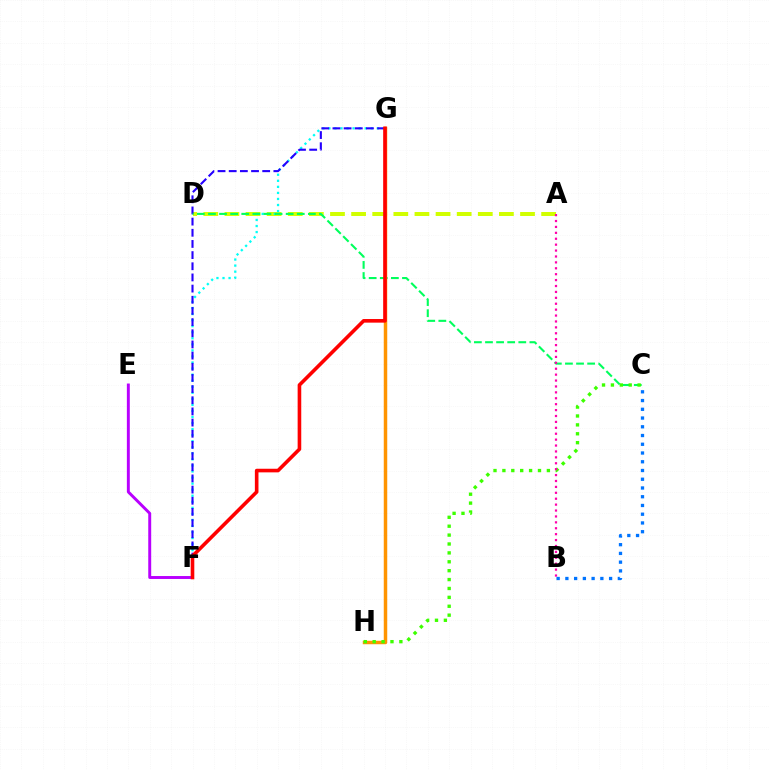{('A', 'D'): [{'color': '#d1ff00', 'line_style': 'dashed', 'thickness': 2.87}], ('F', 'G'): [{'color': '#00fff6', 'line_style': 'dotted', 'thickness': 1.65}, {'color': '#2500ff', 'line_style': 'dashed', 'thickness': 1.52}, {'color': '#ff0000', 'line_style': 'solid', 'thickness': 2.6}], ('E', 'F'): [{'color': '#b900ff', 'line_style': 'solid', 'thickness': 2.11}], ('B', 'C'): [{'color': '#0074ff', 'line_style': 'dotted', 'thickness': 2.38}], ('C', 'D'): [{'color': '#00ff5c', 'line_style': 'dashed', 'thickness': 1.51}], ('G', 'H'): [{'color': '#ff9400', 'line_style': 'solid', 'thickness': 2.5}], ('C', 'H'): [{'color': '#3dff00', 'line_style': 'dotted', 'thickness': 2.42}], ('A', 'B'): [{'color': '#ff00ac', 'line_style': 'dotted', 'thickness': 1.61}]}